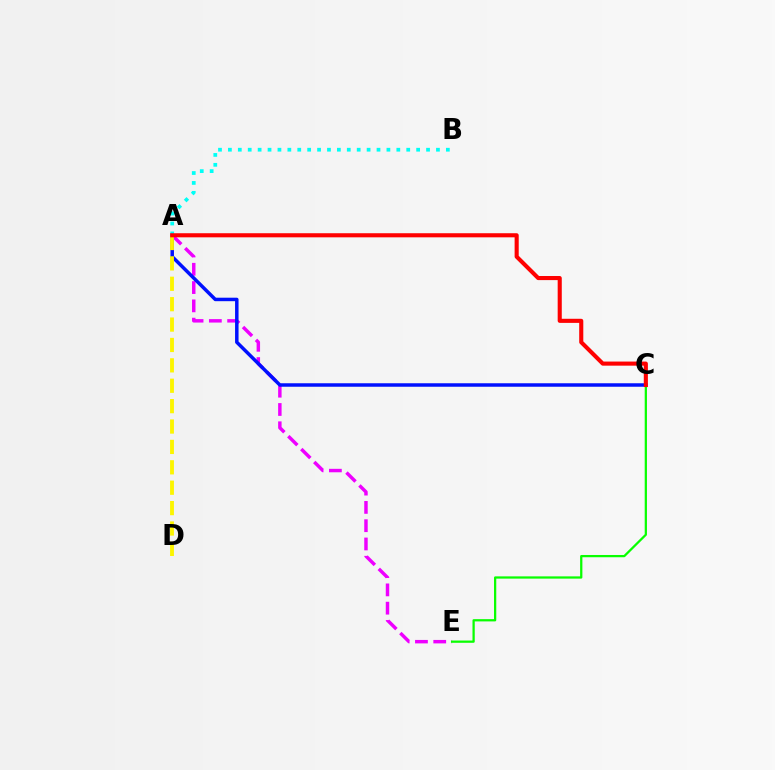{('A', 'E'): [{'color': '#ee00ff', 'line_style': 'dashed', 'thickness': 2.48}], ('A', 'C'): [{'color': '#0010ff', 'line_style': 'solid', 'thickness': 2.51}, {'color': '#ff0000', 'line_style': 'solid', 'thickness': 2.95}], ('C', 'E'): [{'color': '#08ff00', 'line_style': 'solid', 'thickness': 1.62}], ('A', 'B'): [{'color': '#00fff6', 'line_style': 'dotted', 'thickness': 2.69}], ('A', 'D'): [{'color': '#fcf500', 'line_style': 'dashed', 'thickness': 2.77}]}